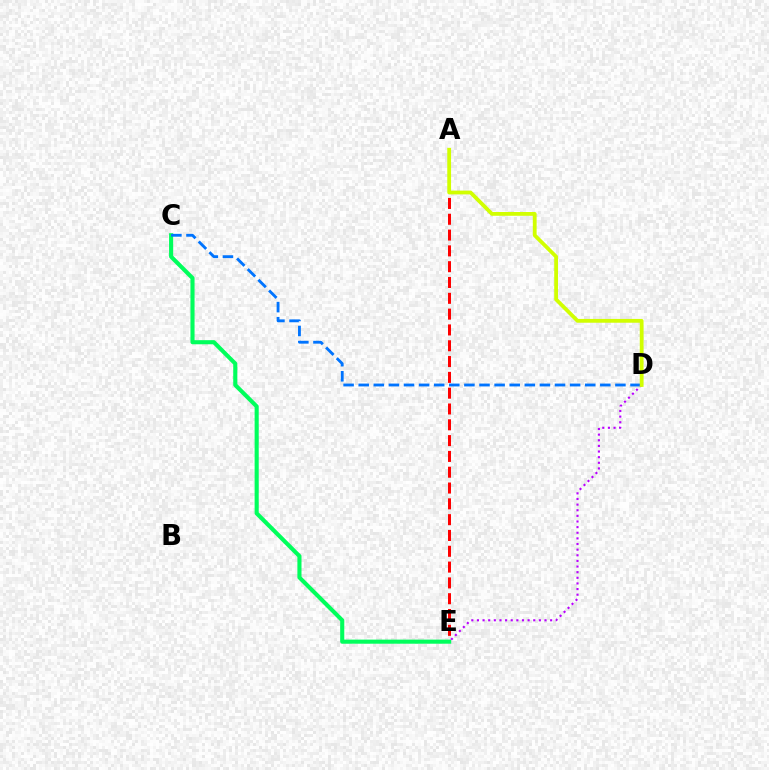{('A', 'E'): [{'color': '#ff0000', 'line_style': 'dashed', 'thickness': 2.15}], ('C', 'E'): [{'color': '#00ff5c', 'line_style': 'solid', 'thickness': 2.95}], ('C', 'D'): [{'color': '#0074ff', 'line_style': 'dashed', 'thickness': 2.05}], ('D', 'E'): [{'color': '#b900ff', 'line_style': 'dotted', 'thickness': 1.53}], ('A', 'D'): [{'color': '#d1ff00', 'line_style': 'solid', 'thickness': 2.73}]}